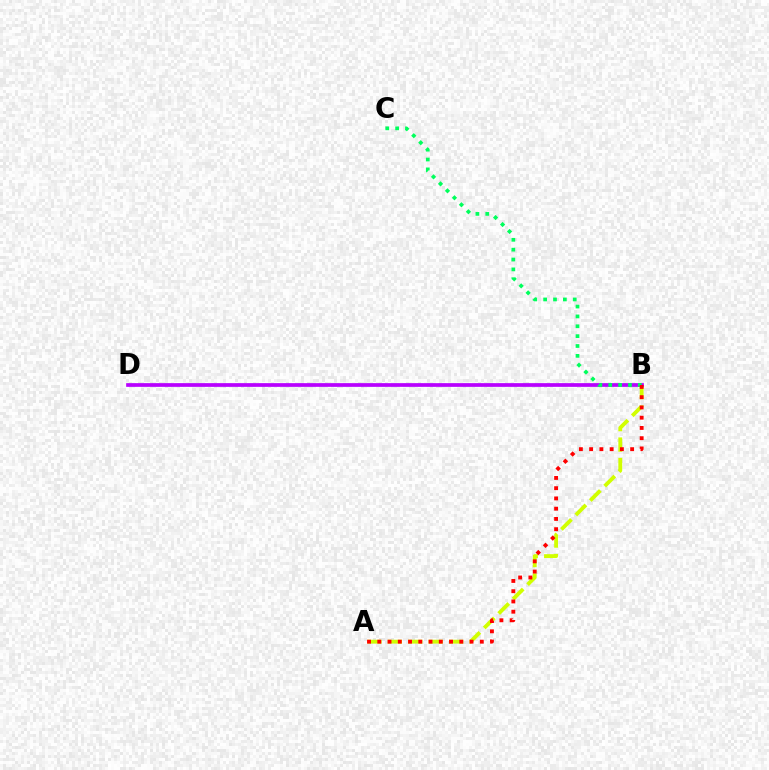{('A', 'B'): [{'color': '#d1ff00', 'line_style': 'dashed', 'thickness': 2.78}, {'color': '#ff0000', 'line_style': 'dotted', 'thickness': 2.79}], ('B', 'D'): [{'color': '#0074ff', 'line_style': 'dashed', 'thickness': 1.62}, {'color': '#b900ff', 'line_style': 'solid', 'thickness': 2.65}], ('B', 'C'): [{'color': '#00ff5c', 'line_style': 'dotted', 'thickness': 2.68}]}